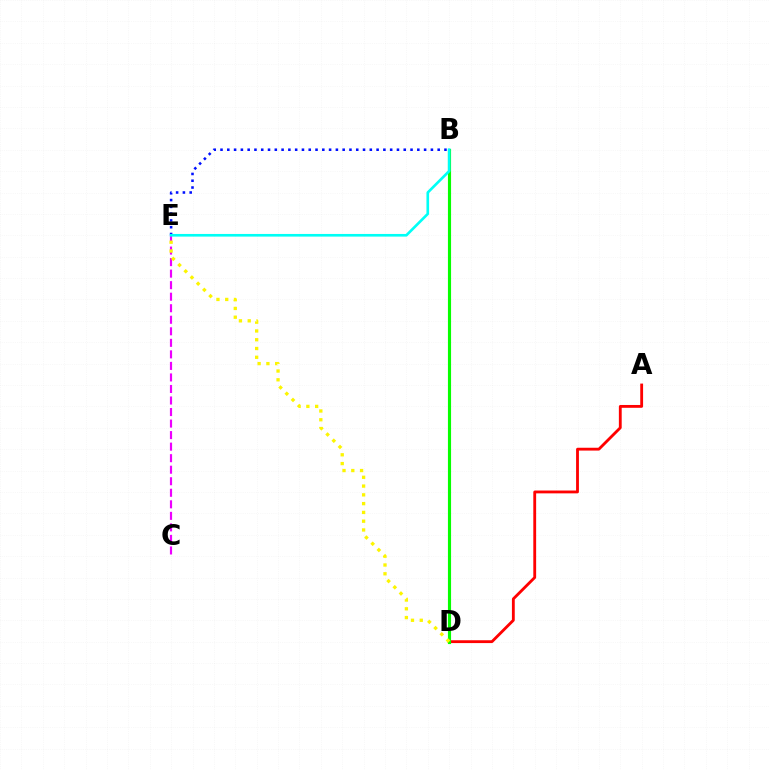{('A', 'D'): [{'color': '#ff0000', 'line_style': 'solid', 'thickness': 2.04}], ('B', 'E'): [{'color': '#0010ff', 'line_style': 'dotted', 'thickness': 1.84}, {'color': '#00fff6', 'line_style': 'solid', 'thickness': 1.91}], ('C', 'E'): [{'color': '#ee00ff', 'line_style': 'dashed', 'thickness': 1.57}], ('B', 'D'): [{'color': '#08ff00', 'line_style': 'solid', 'thickness': 2.25}], ('D', 'E'): [{'color': '#fcf500', 'line_style': 'dotted', 'thickness': 2.39}]}